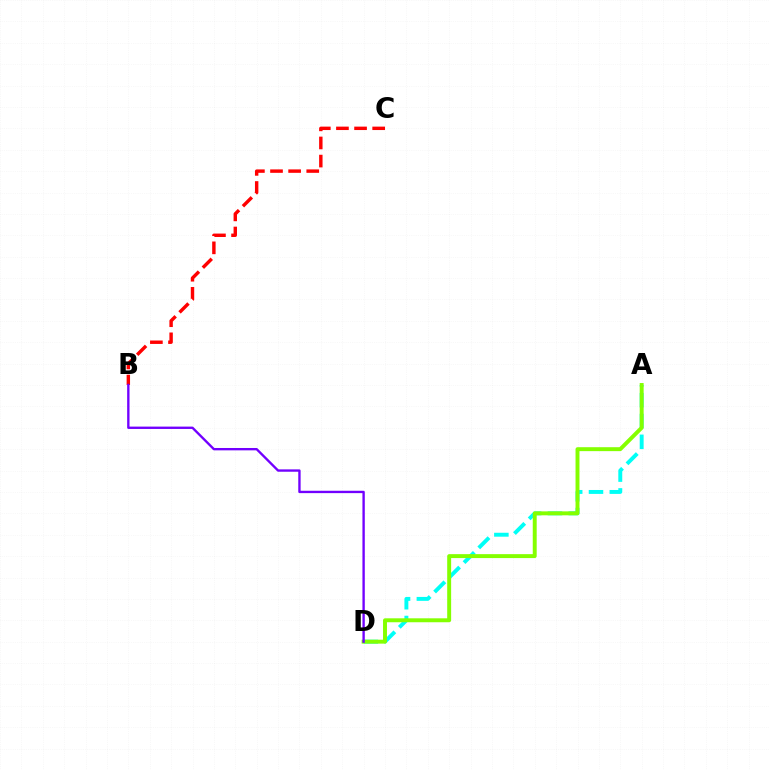{('A', 'D'): [{'color': '#00fff6', 'line_style': 'dashed', 'thickness': 2.83}, {'color': '#84ff00', 'line_style': 'solid', 'thickness': 2.83}], ('B', 'C'): [{'color': '#ff0000', 'line_style': 'dashed', 'thickness': 2.46}], ('B', 'D'): [{'color': '#7200ff', 'line_style': 'solid', 'thickness': 1.7}]}